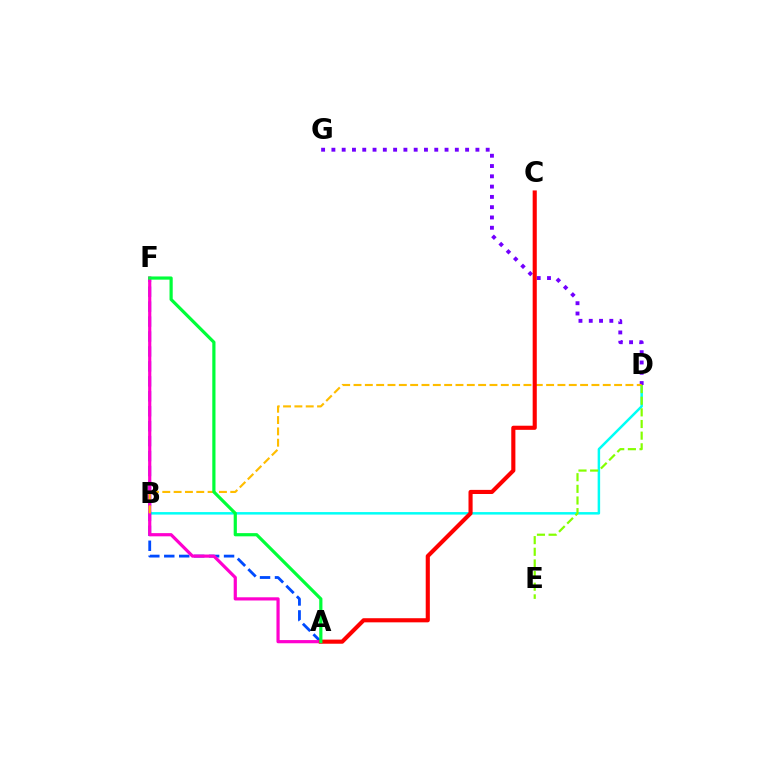{('B', 'D'): [{'color': '#00fff6', 'line_style': 'solid', 'thickness': 1.79}, {'color': '#ffbd00', 'line_style': 'dashed', 'thickness': 1.54}], ('D', 'G'): [{'color': '#7200ff', 'line_style': 'dotted', 'thickness': 2.79}], ('A', 'F'): [{'color': '#004bff', 'line_style': 'dashed', 'thickness': 2.03}, {'color': '#ff00cf', 'line_style': 'solid', 'thickness': 2.3}, {'color': '#00ff39', 'line_style': 'solid', 'thickness': 2.3}], ('A', 'C'): [{'color': '#ff0000', 'line_style': 'solid', 'thickness': 2.96}], ('D', 'E'): [{'color': '#84ff00', 'line_style': 'dashed', 'thickness': 1.58}]}